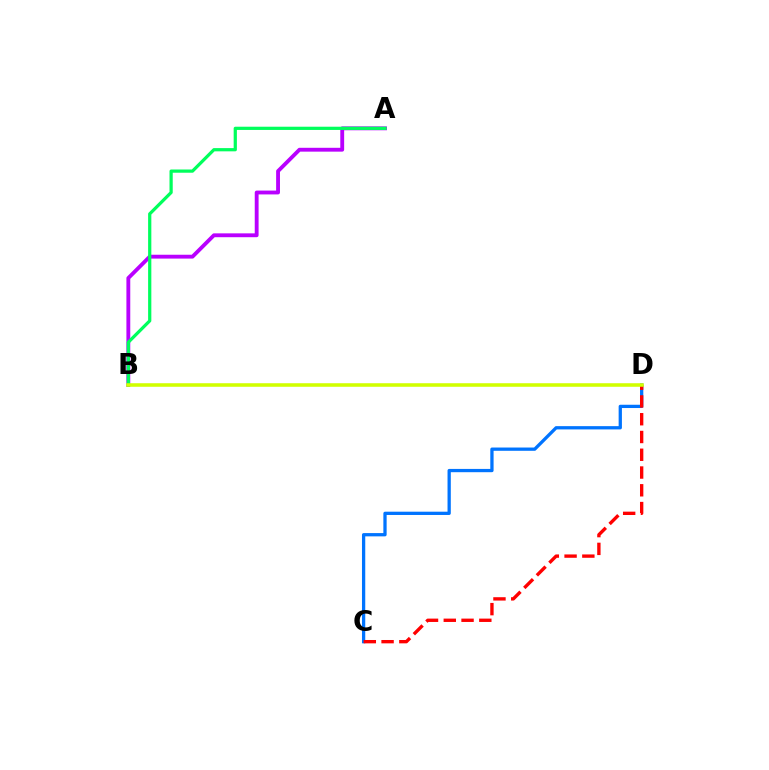{('C', 'D'): [{'color': '#0074ff', 'line_style': 'solid', 'thickness': 2.36}, {'color': '#ff0000', 'line_style': 'dashed', 'thickness': 2.41}], ('A', 'B'): [{'color': '#b900ff', 'line_style': 'solid', 'thickness': 2.77}, {'color': '#00ff5c', 'line_style': 'solid', 'thickness': 2.32}], ('B', 'D'): [{'color': '#d1ff00', 'line_style': 'solid', 'thickness': 2.56}]}